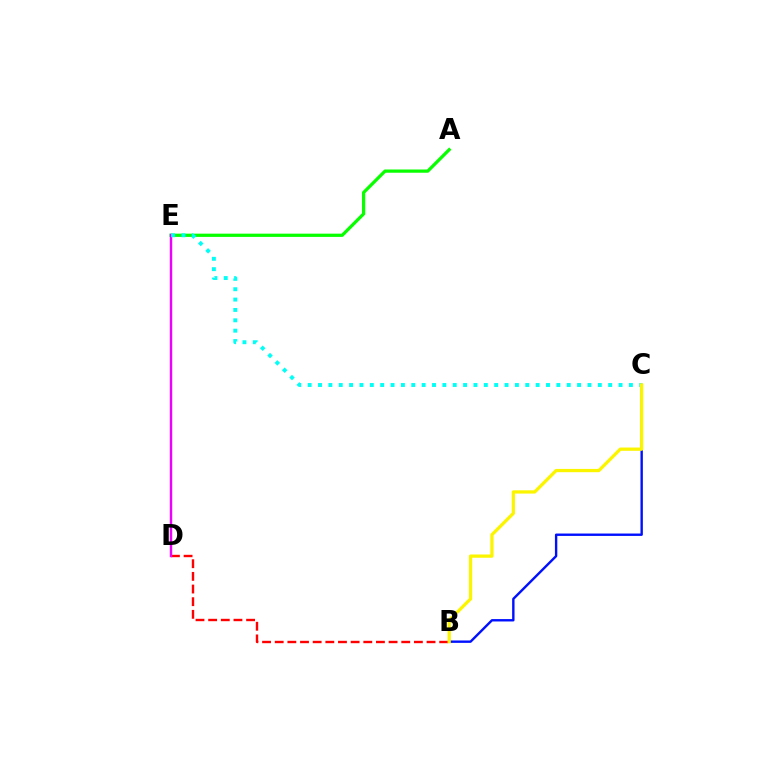{('B', 'C'): [{'color': '#0010ff', 'line_style': 'solid', 'thickness': 1.72}, {'color': '#fcf500', 'line_style': 'solid', 'thickness': 2.36}], ('A', 'E'): [{'color': '#08ff00', 'line_style': 'solid', 'thickness': 2.33}], ('B', 'D'): [{'color': '#ff0000', 'line_style': 'dashed', 'thickness': 1.72}], ('D', 'E'): [{'color': '#ee00ff', 'line_style': 'solid', 'thickness': 1.75}], ('C', 'E'): [{'color': '#00fff6', 'line_style': 'dotted', 'thickness': 2.82}]}